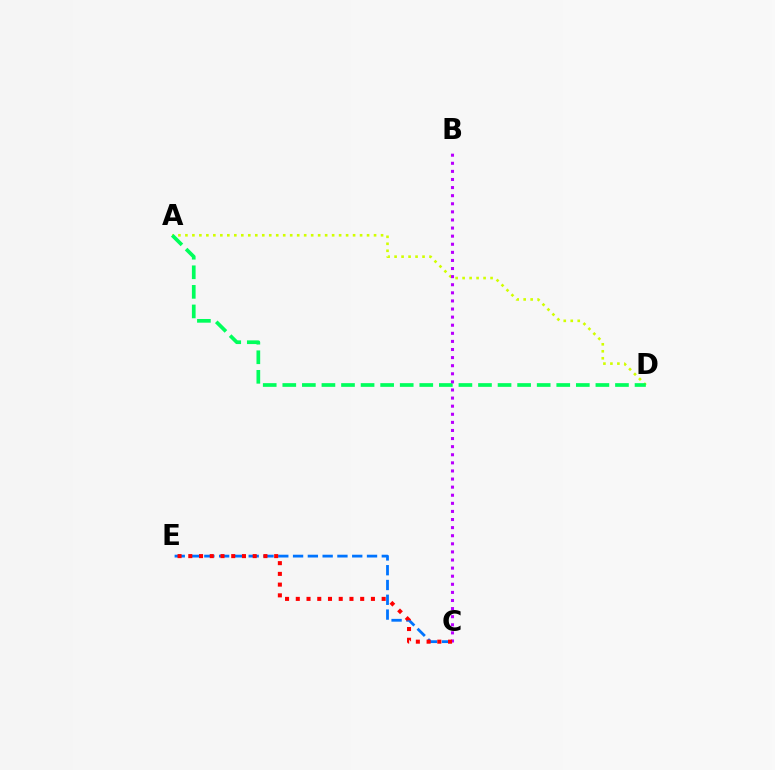{('C', 'E'): [{'color': '#0074ff', 'line_style': 'dashed', 'thickness': 2.01}, {'color': '#ff0000', 'line_style': 'dotted', 'thickness': 2.92}], ('A', 'D'): [{'color': '#d1ff00', 'line_style': 'dotted', 'thickness': 1.9}, {'color': '#00ff5c', 'line_style': 'dashed', 'thickness': 2.66}], ('B', 'C'): [{'color': '#b900ff', 'line_style': 'dotted', 'thickness': 2.2}]}